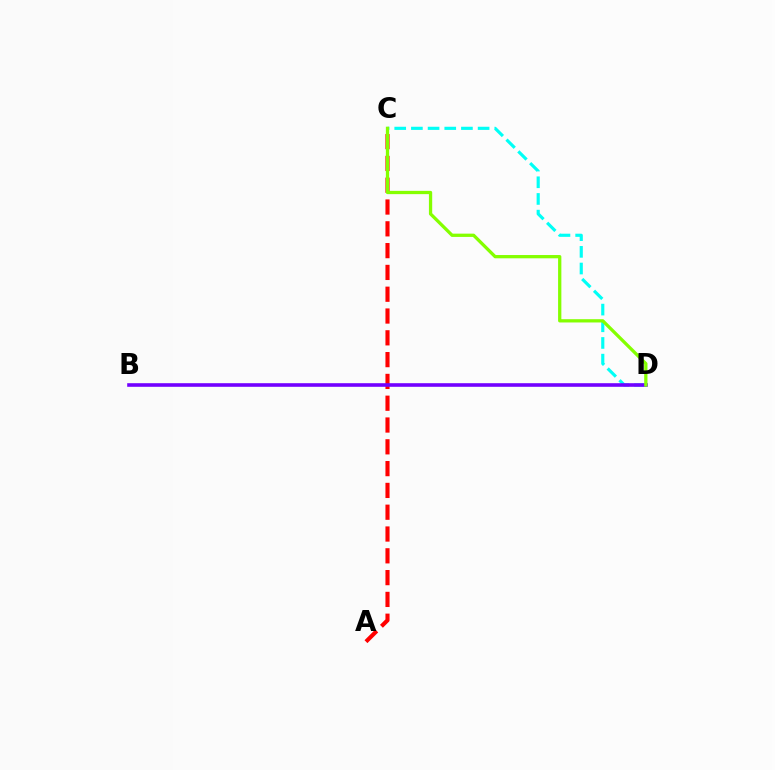{('A', 'C'): [{'color': '#ff0000', 'line_style': 'dashed', 'thickness': 2.96}], ('C', 'D'): [{'color': '#00fff6', 'line_style': 'dashed', 'thickness': 2.27}, {'color': '#84ff00', 'line_style': 'solid', 'thickness': 2.36}], ('B', 'D'): [{'color': '#7200ff', 'line_style': 'solid', 'thickness': 2.59}]}